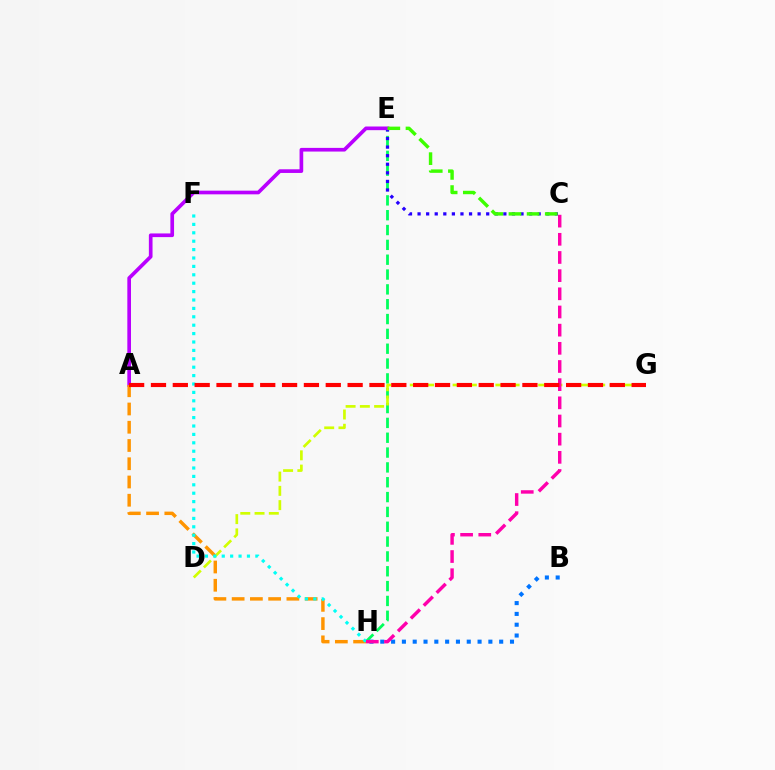{('E', 'H'): [{'color': '#00ff5c', 'line_style': 'dashed', 'thickness': 2.02}], ('C', 'E'): [{'color': '#2500ff', 'line_style': 'dotted', 'thickness': 2.33}, {'color': '#3dff00', 'line_style': 'dashed', 'thickness': 2.47}], ('A', 'E'): [{'color': '#b900ff', 'line_style': 'solid', 'thickness': 2.64}], ('B', 'H'): [{'color': '#0074ff', 'line_style': 'dotted', 'thickness': 2.94}], ('D', 'G'): [{'color': '#d1ff00', 'line_style': 'dashed', 'thickness': 1.94}], ('A', 'H'): [{'color': '#ff9400', 'line_style': 'dashed', 'thickness': 2.48}], ('F', 'H'): [{'color': '#00fff6', 'line_style': 'dotted', 'thickness': 2.28}], ('C', 'H'): [{'color': '#ff00ac', 'line_style': 'dashed', 'thickness': 2.47}], ('A', 'G'): [{'color': '#ff0000', 'line_style': 'dashed', 'thickness': 2.97}]}